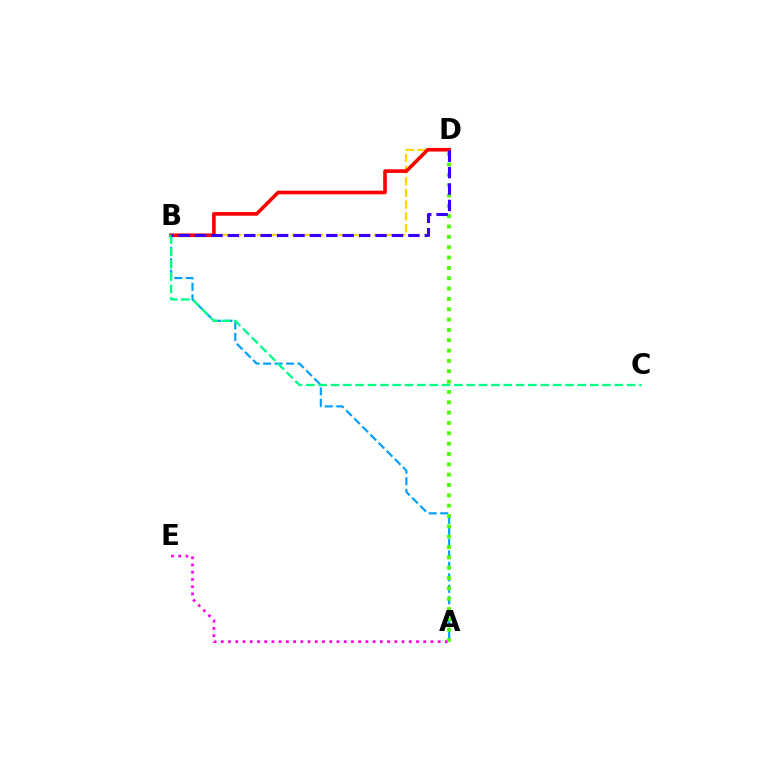{('B', 'D'): [{'color': '#ffd500', 'line_style': 'dashed', 'thickness': 1.59}, {'color': '#ff0000', 'line_style': 'solid', 'thickness': 2.6}, {'color': '#3700ff', 'line_style': 'dashed', 'thickness': 2.23}], ('A', 'B'): [{'color': '#009eff', 'line_style': 'dashed', 'thickness': 1.56}], ('B', 'C'): [{'color': '#00ff86', 'line_style': 'dashed', 'thickness': 1.68}], ('A', 'E'): [{'color': '#ff00ed', 'line_style': 'dotted', 'thickness': 1.96}], ('A', 'D'): [{'color': '#4fff00', 'line_style': 'dotted', 'thickness': 2.81}]}